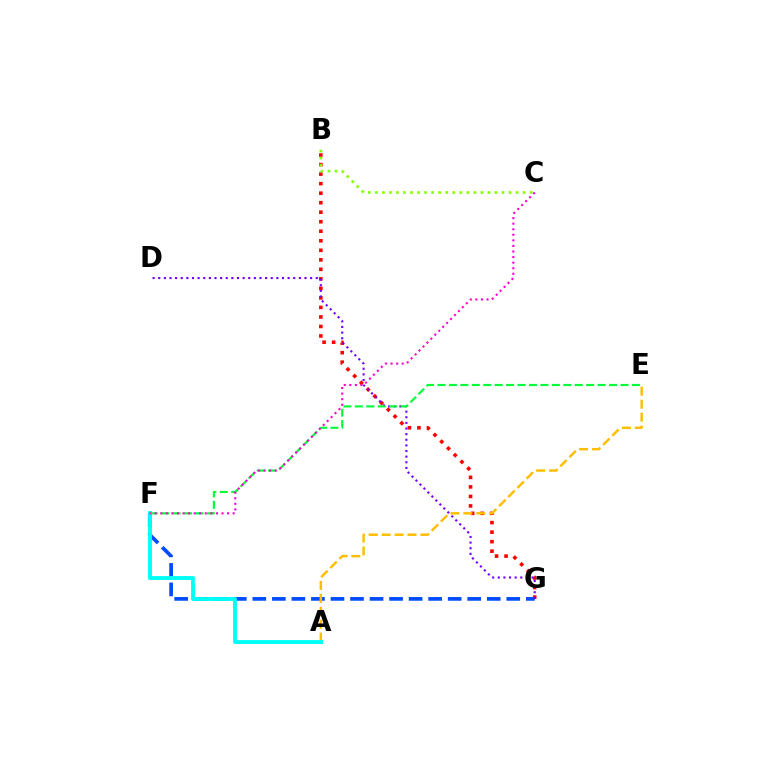{('F', 'G'): [{'color': '#004bff', 'line_style': 'dashed', 'thickness': 2.65}], ('B', 'G'): [{'color': '#ff0000', 'line_style': 'dotted', 'thickness': 2.59}], ('A', 'E'): [{'color': '#ffbd00', 'line_style': 'dashed', 'thickness': 1.76}], ('D', 'G'): [{'color': '#7200ff', 'line_style': 'dotted', 'thickness': 1.53}], ('A', 'F'): [{'color': '#00fff6', 'line_style': 'solid', 'thickness': 2.78}], ('E', 'F'): [{'color': '#00ff39', 'line_style': 'dashed', 'thickness': 1.55}], ('C', 'F'): [{'color': '#ff00cf', 'line_style': 'dotted', 'thickness': 1.51}], ('B', 'C'): [{'color': '#84ff00', 'line_style': 'dotted', 'thickness': 1.91}]}